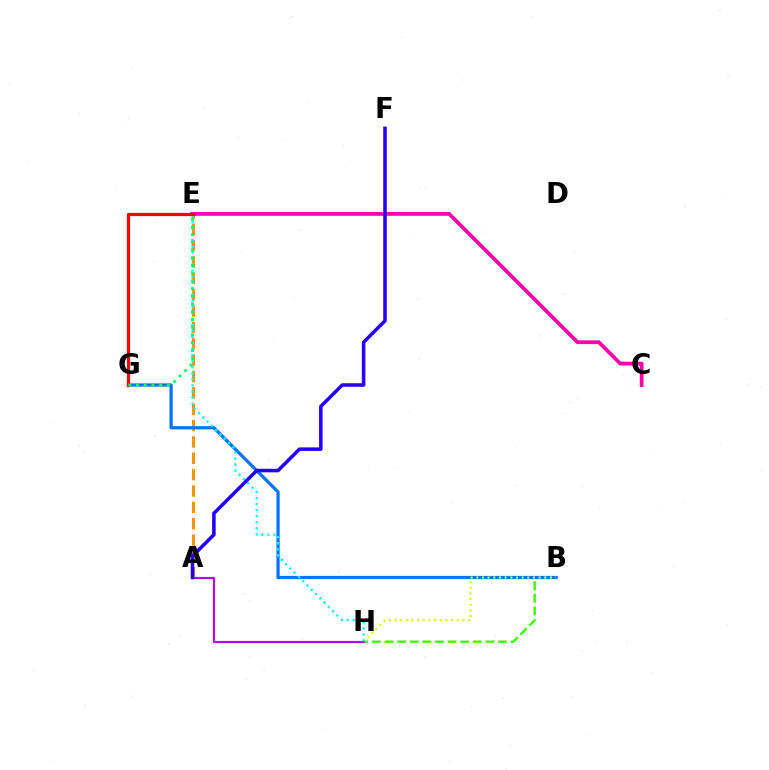{('B', 'H'): [{'color': '#3dff00', 'line_style': 'dashed', 'thickness': 1.71}, {'color': '#d1ff00', 'line_style': 'dotted', 'thickness': 1.54}], ('C', 'E'): [{'color': '#ff00ac', 'line_style': 'solid', 'thickness': 2.71}], ('A', 'E'): [{'color': '#ff9400', 'line_style': 'dashed', 'thickness': 2.22}], ('B', 'G'): [{'color': '#0074ff', 'line_style': 'solid', 'thickness': 2.32}], ('A', 'H'): [{'color': '#b900ff', 'line_style': 'solid', 'thickness': 1.55}], ('E', 'H'): [{'color': '#00fff6', 'line_style': 'dotted', 'thickness': 1.64}], ('E', 'G'): [{'color': '#ff0000', 'line_style': 'solid', 'thickness': 2.32}, {'color': '#00ff5c', 'line_style': 'dotted', 'thickness': 2.1}], ('A', 'F'): [{'color': '#2500ff', 'line_style': 'solid', 'thickness': 2.55}]}